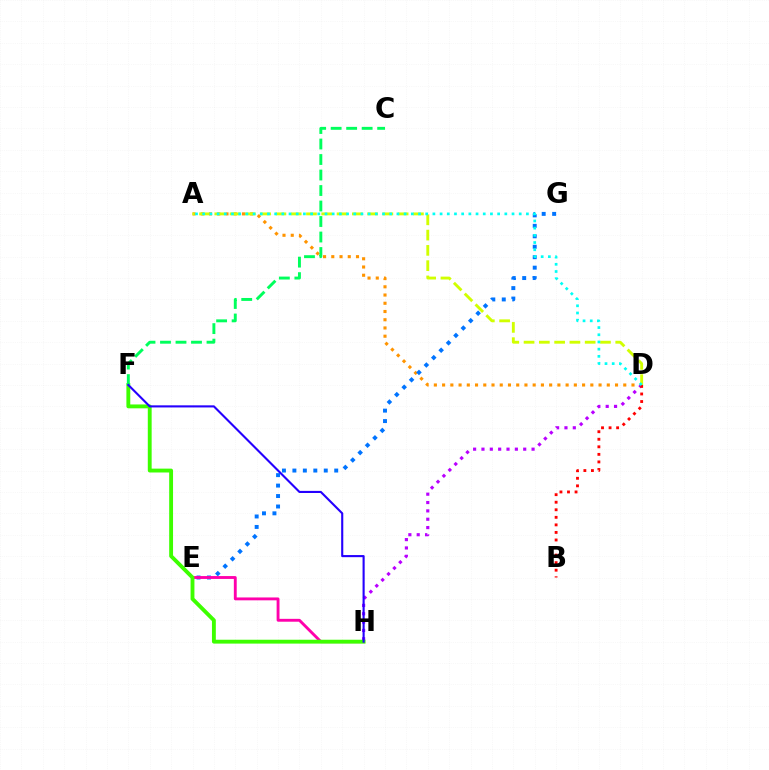{('A', 'D'): [{'color': '#ff9400', 'line_style': 'dotted', 'thickness': 2.24}, {'color': '#d1ff00', 'line_style': 'dashed', 'thickness': 2.08}, {'color': '#00fff6', 'line_style': 'dotted', 'thickness': 1.95}], ('D', 'H'): [{'color': '#b900ff', 'line_style': 'dotted', 'thickness': 2.27}], ('E', 'G'): [{'color': '#0074ff', 'line_style': 'dotted', 'thickness': 2.84}], ('E', 'H'): [{'color': '#ff00ac', 'line_style': 'solid', 'thickness': 2.07}], ('F', 'H'): [{'color': '#3dff00', 'line_style': 'solid', 'thickness': 2.78}, {'color': '#2500ff', 'line_style': 'solid', 'thickness': 1.52}], ('C', 'F'): [{'color': '#00ff5c', 'line_style': 'dashed', 'thickness': 2.11}], ('B', 'D'): [{'color': '#ff0000', 'line_style': 'dotted', 'thickness': 2.05}]}